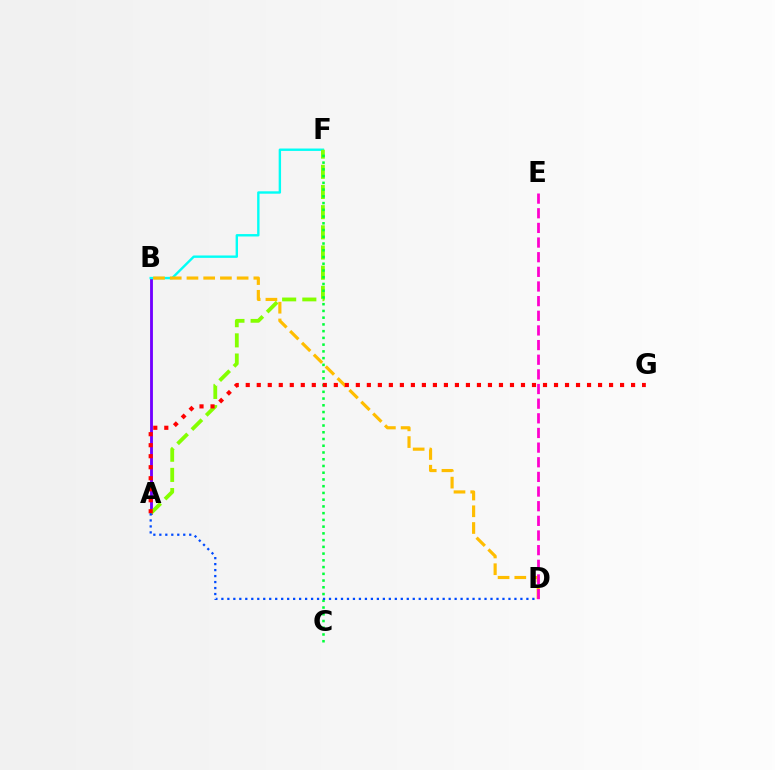{('A', 'B'): [{'color': '#7200ff', 'line_style': 'solid', 'thickness': 2.05}], ('B', 'F'): [{'color': '#00fff6', 'line_style': 'solid', 'thickness': 1.72}], ('A', 'F'): [{'color': '#84ff00', 'line_style': 'dashed', 'thickness': 2.74}], ('C', 'F'): [{'color': '#00ff39', 'line_style': 'dotted', 'thickness': 1.83}], ('B', 'D'): [{'color': '#ffbd00', 'line_style': 'dashed', 'thickness': 2.27}], ('D', 'E'): [{'color': '#ff00cf', 'line_style': 'dashed', 'thickness': 1.99}], ('A', 'G'): [{'color': '#ff0000', 'line_style': 'dotted', 'thickness': 2.99}], ('A', 'D'): [{'color': '#004bff', 'line_style': 'dotted', 'thickness': 1.62}]}